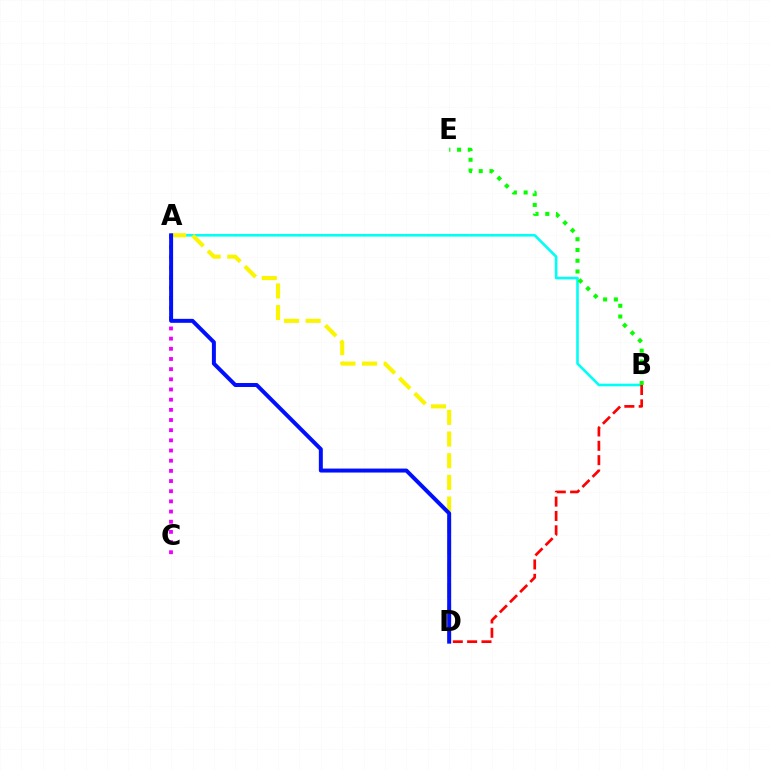{('A', 'B'): [{'color': '#00fff6', 'line_style': 'solid', 'thickness': 1.89}], ('A', 'D'): [{'color': '#fcf500', 'line_style': 'dashed', 'thickness': 2.94}, {'color': '#0010ff', 'line_style': 'solid', 'thickness': 2.86}], ('B', 'E'): [{'color': '#08ff00', 'line_style': 'dotted', 'thickness': 2.92}], ('A', 'C'): [{'color': '#ee00ff', 'line_style': 'dotted', 'thickness': 2.76}], ('B', 'D'): [{'color': '#ff0000', 'line_style': 'dashed', 'thickness': 1.95}]}